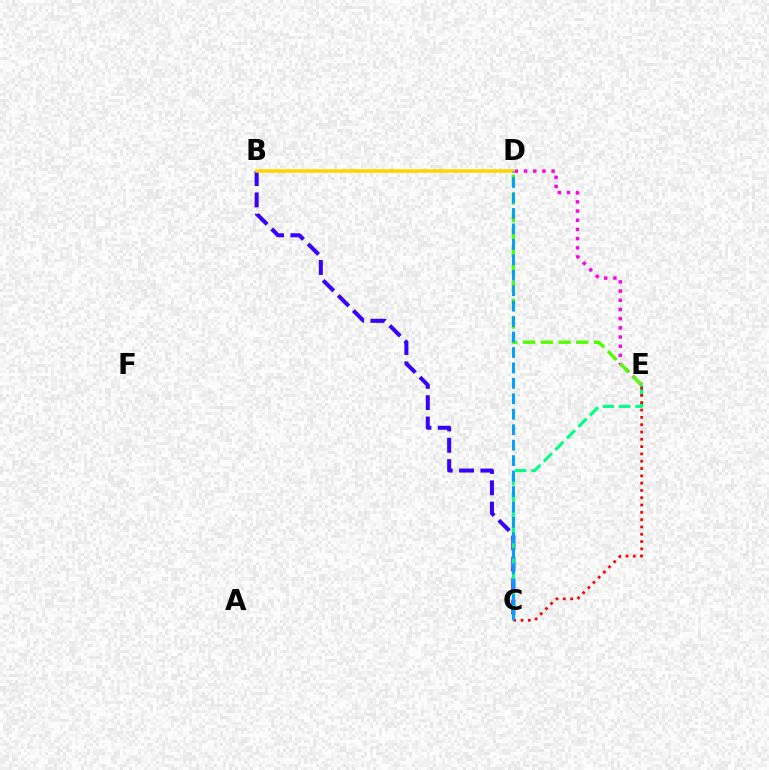{('B', 'C'): [{'color': '#3700ff', 'line_style': 'dashed', 'thickness': 2.9}], ('D', 'E'): [{'color': '#ff00ed', 'line_style': 'dotted', 'thickness': 2.5}, {'color': '#4fff00', 'line_style': 'dashed', 'thickness': 2.41}], ('C', 'E'): [{'color': '#00ff86', 'line_style': 'dashed', 'thickness': 2.22}, {'color': '#ff0000', 'line_style': 'dotted', 'thickness': 1.99}], ('B', 'D'): [{'color': '#ffd500', 'line_style': 'solid', 'thickness': 2.54}], ('C', 'D'): [{'color': '#009eff', 'line_style': 'dashed', 'thickness': 2.1}]}